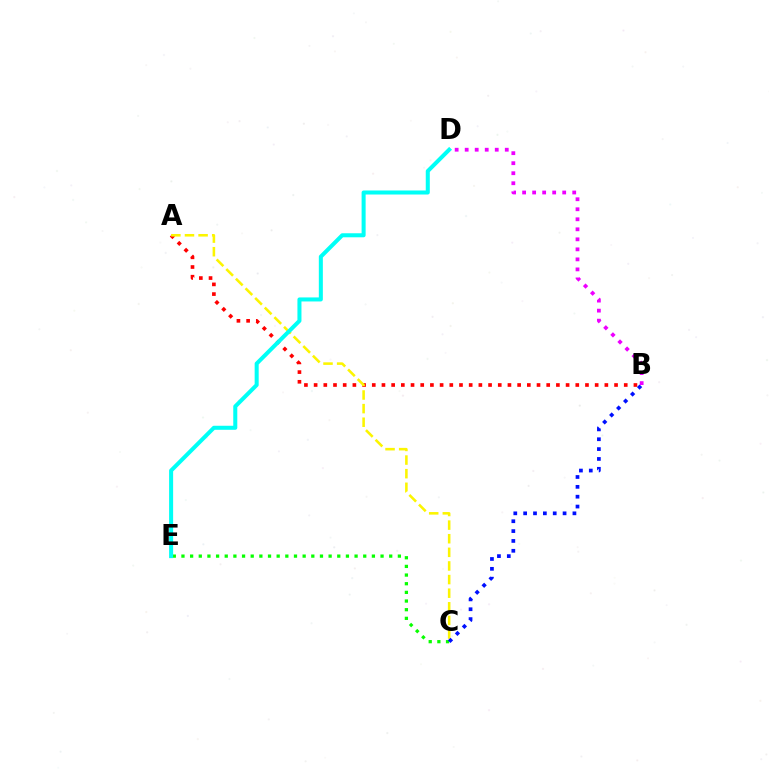{('C', 'E'): [{'color': '#08ff00', 'line_style': 'dotted', 'thickness': 2.35}], ('A', 'B'): [{'color': '#ff0000', 'line_style': 'dotted', 'thickness': 2.63}], ('A', 'C'): [{'color': '#fcf500', 'line_style': 'dashed', 'thickness': 1.85}], ('B', 'C'): [{'color': '#0010ff', 'line_style': 'dotted', 'thickness': 2.68}], ('B', 'D'): [{'color': '#ee00ff', 'line_style': 'dotted', 'thickness': 2.72}], ('D', 'E'): [{'color': '#00fff6', 'line_style': 'solid', 'thickness': 2.9}]}